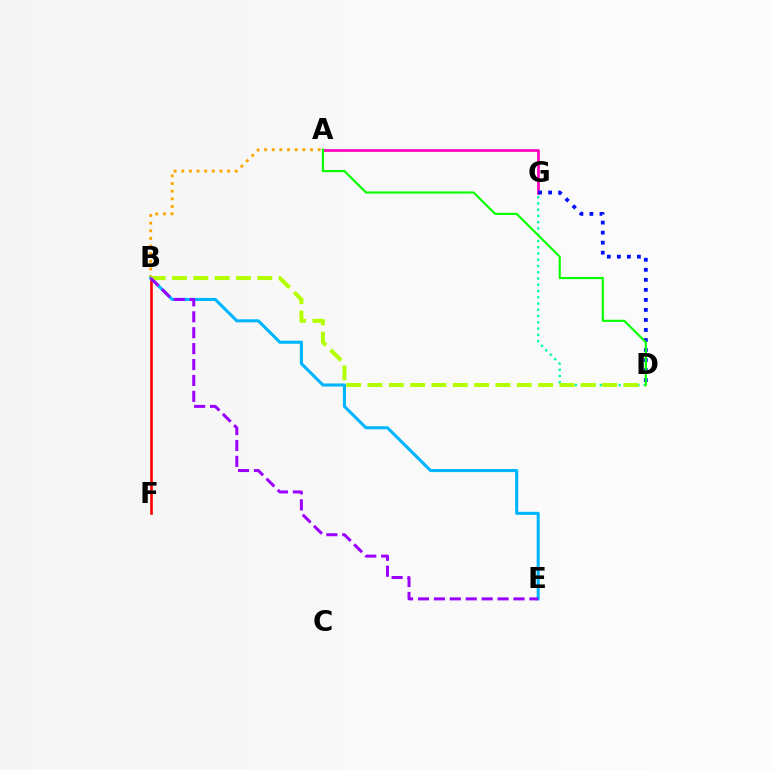{('D', 'G'): [{'color': '#00ff9d', 'line_style': 'dotted', 'thickness': 1.7}, {'color': '#0010ff', 'line_style': 'dotted', 'thickness': 2.72}], ('A', 'G'): [{'color': '#ff00bd', 'line_style': 'solid', 'thickness': 1.96}], ('B', 'F'): [{'color': '#ff0000', 'line_style': 'solid', 'thickness': 1.87}], ('A', 'B'): [{'color': '#ffa500', 'line_style': 'dotted', 'thickness': 2.08}], ('B', 'E'): [{'color': '#00b5ff', 'line_style': 'solid', 'thickness': 2.22}, {'color': '#9b00ff', 'line_style': 'dashed', 'thickness': 2.16}], ('B', 'D'): [{'color': '#b3ff00', 'line_style': 'dashed', 'thickness': 2.9}], ('A', 'D'): [{'color': '#08ff00', 'line_style': 'solid', 'thickness': 1.55}]}